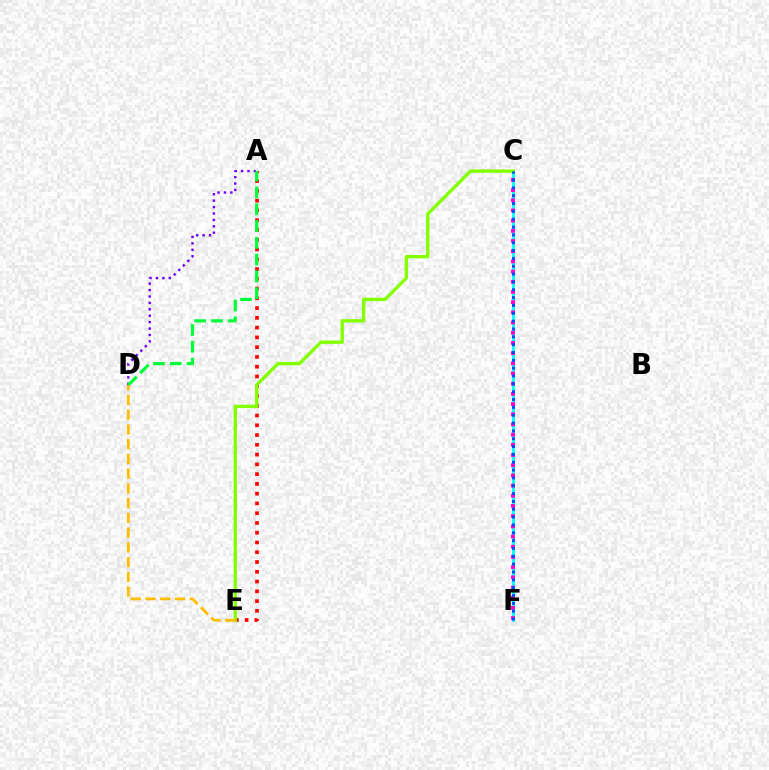{('C', 'F'): [{'color': '#00fff6', 'line_style': 'solid', 'thickness': 2.01}, {'color': '#ff00cf', 'line_style': 'dotted', 'thickness': 2.77}, {'color': '#004bff', 'line_style': 'dotted', 'thickness': 2.13}], ('A', 'E'): [{'color': '#ff0000', 'line_style': 'dotted', 'thickness': 2.65}], ('C', 'E'): [{'color': '#84ff00', 'line_style': 'solid', 'thickness': 2.42}], ('A', 'D'): [{'color': '#7200ff', 'line_style': 'dotted', 'thickness': 1.74}, {'color': '#00ff39', 'line_style': 'dashed', 'thickness': 2.28}], ('D', 'E'): [{'color': '#ffbd00', 'line_style': 'dashed', 'thickness': 2.0}]}